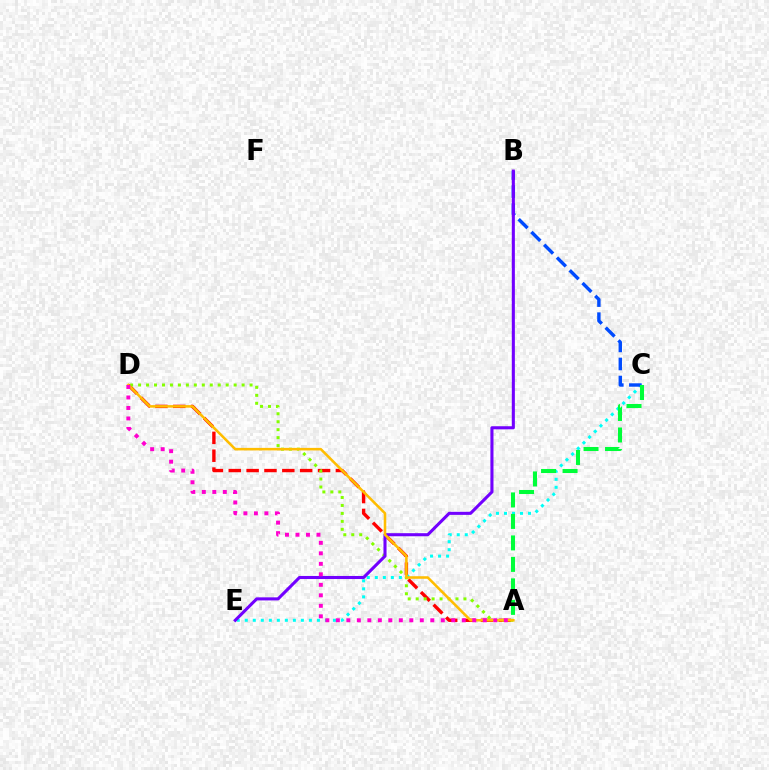{('C', 'E'): [{'color': '#00fff6', 'line_style': 'dotted', 'thickness': 2.18}], ('B', 'C'): [{'color': '#004bff', 'line_style': 'dashed', 'thickness': 2.45}], ('A', 'D'): [{'color': '#ff0000', 'line_style': 'dashed', 'thickness': 2.43}, {'color': '#84ff00', 'line_style': 'dotted', 'thickness': 2.16}, {'color': '#ffbd00', 'line_style': 'solid', 'thickness': 1.84}, {'color': '#ff00cf', 'line_style': 'dotted', 'thickness': 2.85}], ('B', 'E'): [{'color': '#7200ff', 'line_style': 'solid', 'thickness': 2.22}], ('A', 'C'): [{'color': '#00ff39', 'line_style': 'dashed', 'thickness': 2.92}]}